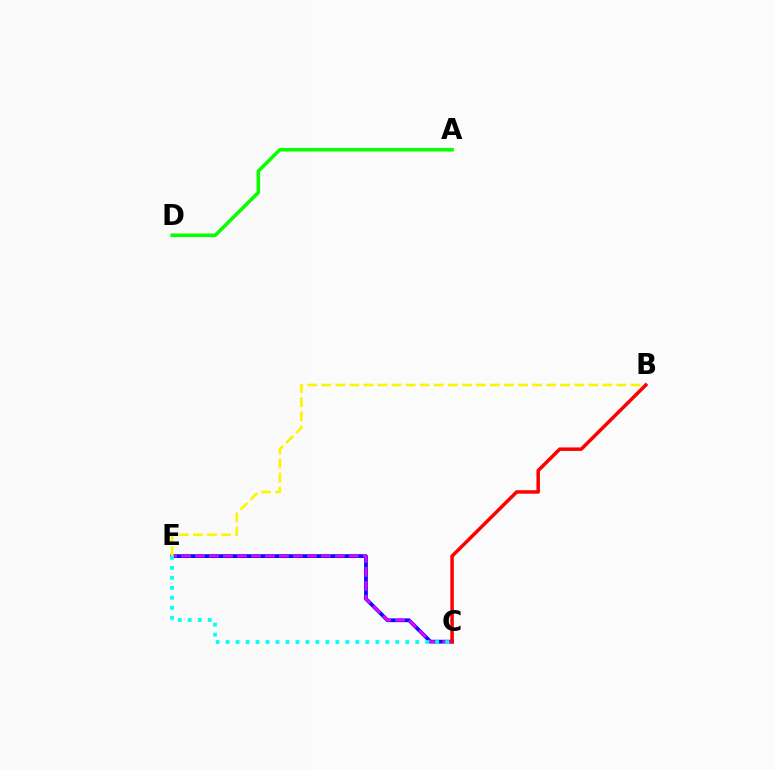{('C', 'E'): [{'color': '#0010ff', 'line_style': 'solid', 'thickness': 2.72}, {'color': '#ee00ff', 'line_style': 'dashed', 'thickness': 1.9}, {'color': '#00fff6', 'line_style': 'dotted', 'thickness': 2.71}], ('B', 'E'): [{'color': '#fcf500', 'line_style': 'dashed', 'thickness': 1.91}], ('A', 'D'): [{'color': '#08ff00', 'line_style': 'solid', 'thickness': 2.56}], ('B', 'C'): [{'color': '#ff0000', 'line_style': 'solid', 'thickness': 2.52}]}